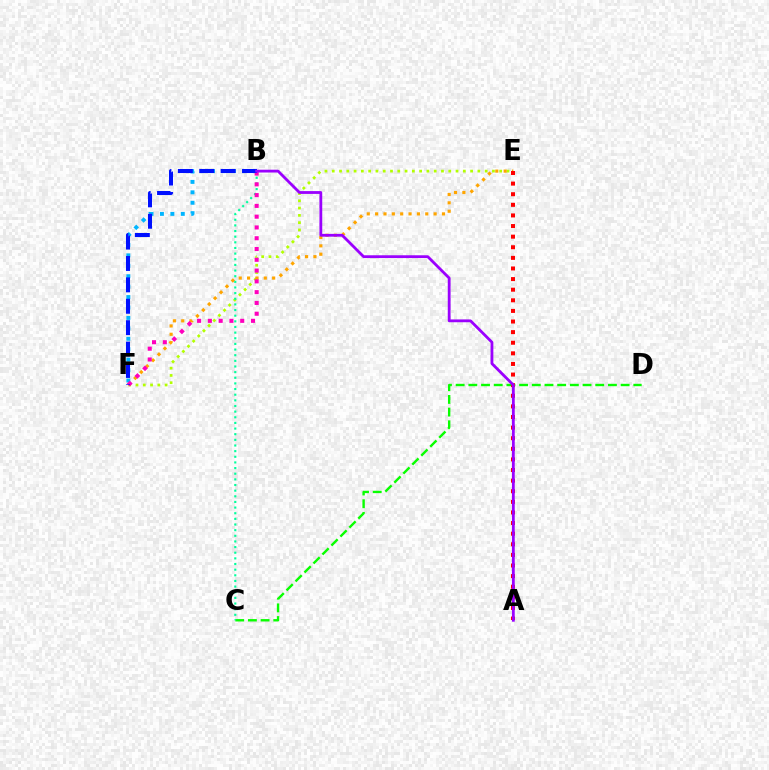{('E', 'F'): [{'color': '#b3ff00', 'line_style': 'dotted', 'thickness': 1.98}, {'color': '#ffa500', 'line_style': 'dotted', 'thickness': 2.27}], ('C', 'D'): [{'color': '#08ff00', 'line_style': 'dashed', 'thickness': 1.72}], ('A', 'E'): [{'color': '#ff0000', 'line_style': 'dotted', 'thickness': 2.88}], ('B', 'F'): [{'color': '#00b5ff', 'line_style': 'dotted', 'thickness': 2.83}, {'color': '#ff00bd', 'line_style': 'dotted', 'thickness': 2.93}, {'color': '#0010ff', 'line_style': 'dashed', 'thickness': 2.91}], ('B', 'C'): [{'color': '#00ff9d', 'line_style': 'dotted', 'thickness': 1.53}], ('A', 'B'): [{'color': '#9b00ff', 'line_style': 'solid', 'thickness': 2.02}]}